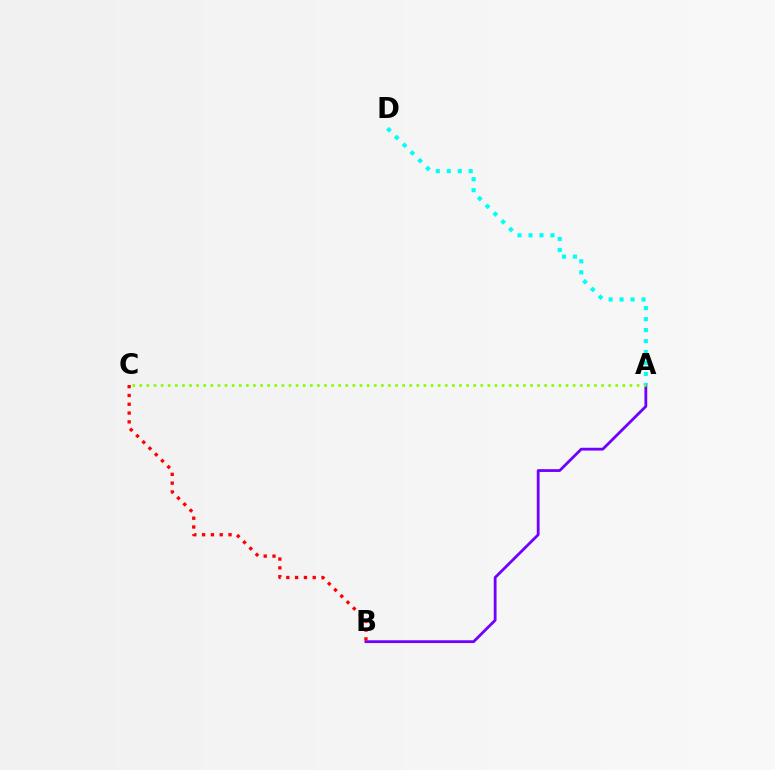{('A', 'B'): [{'color': '#7200ff', 'line_style': 'solid', 'thickness': 2.02}], ('A', 'C'): [{'color': '#84ff00', 'line_style': 'dotted', 'thickness': 1.93}], ('B', 'C'): [{'color': '#ff0000', 'line_style': 'dotted', 'thickness': 2.39}], ('A', 'D'): [{'color': '#00fff6', 'line_style': 'dotted', 'thickness': 2.98}]}